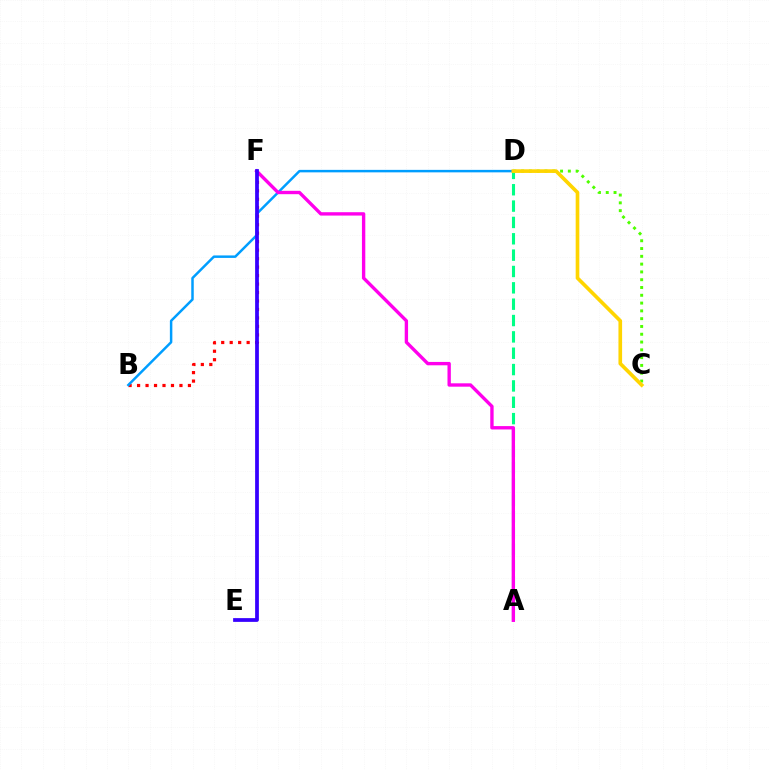{('B', 'F'): [{'color': '#ff0000', 'line_style': 'dotted', 'thickness': 2.3}], ('B', 'D'): [{'color': '#009eff', 'line_style': 'solid', 'thickness': 1.79}], ('A', 'D'): [{'color': '#00ff86', 'line_style': 'dashed', 'thickness': 2.22}], ('A', 'F'): [{'color': '#ff00ed', 'line_style': 'solid', 'thickness': 2.42}], ('C', 'D'): [{'color': '#4fff00', 'line_style': 'dotted', 'thickness': 2.12}, {'color': '#ffd500', 'line_style': 'solid', 'thickness': 2.63}], ('E', 'F'): [{'color': '#3700ff', 'line_style': 'solid', 'thickness': 2.7}]}